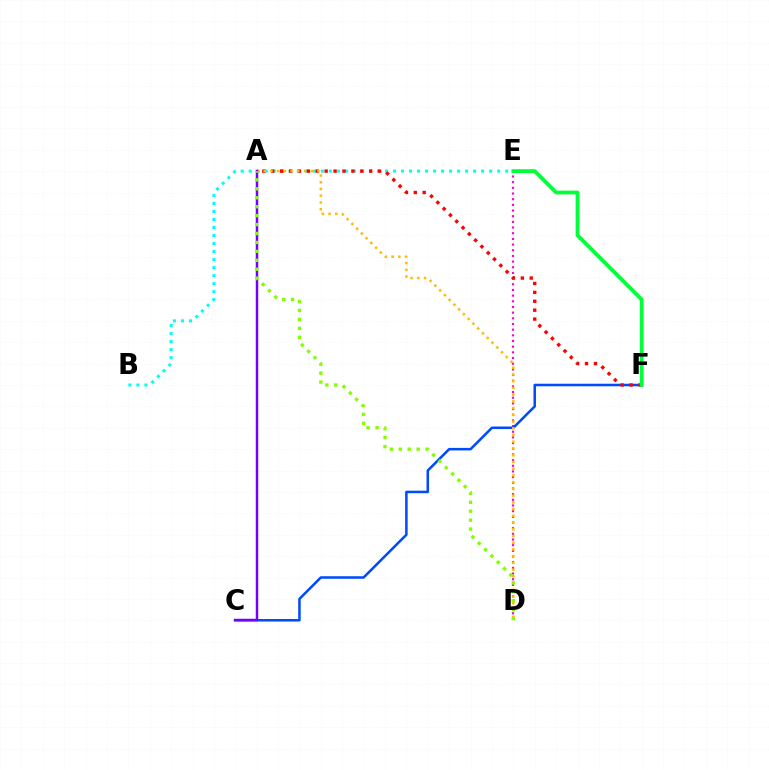{('D', 'E'): [{'color': '#ff00cf', 'line_style': 'dotted', 'thickness': 1.54}], ('B', 'E'): [{'color': '#00fff6', 'line_style': 'dotted', 'thickness': 2.18}], ('C', 'F'): [{'color': '#004bff', 'line_style': 'solid', 'thickness': 1.82}], ('A', 'F'): [{'color': '#ff0000', 'line_style': 'dotted', 'thickness': 2.42}], ('E', 'F'): [{'color': '#00ff39', 'line_style': 'solid', 'thickness': 2.72}], ('A', 'D'): [{'color': '#ffbd00', 'line_style': 'dotted', 'thickness': 1.83}, {'color': '#84ff00', 'line_style': 'dotted', 'thickness': 2.43}], ('A', 'C'): [{'color': '#7200ff', 'line_style': 'solid', 'thickness': 1.78}]}